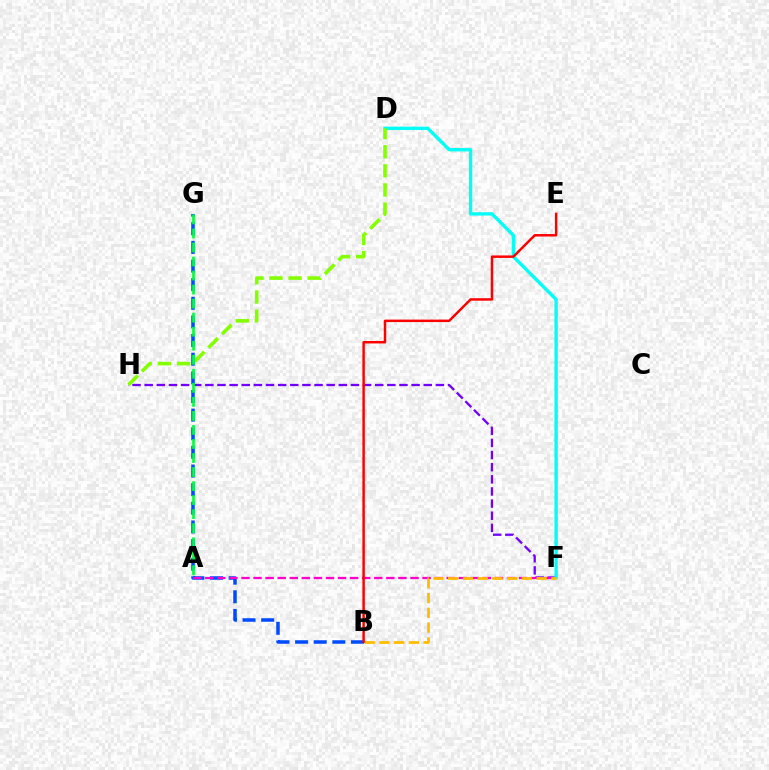{('F', 'H'): [{'color': '#7200ff', 'line_style': 'dashed', 'thickness': 1.65}], ('D', 'F'): [{'color': '#00fff6', 'line_style': 'solid', 'thickness': 2.41}], ('D', 'H'): [{'color': '#84ff00', 'line_style': 'dashed', 'thickness': 2.6}], ('B', 'G'): [{'color': '#004bff', 'line_style': 'dashed', 'thickness': 2.53}], ('A', 'F'): [{'color': '#ff00cf', 'line_style': 'dashed', 'thickness': 1.64}], ('B', 'F'): [{'color': '#ffbd00', 'line_style': 'dashed', 'thickness': 2.0}], ('B', 'E'): [{'color': '#ff0000', 'line_style': 'solid', 'thickness': 1.78}], ('A', 'G'): [{'color': '#00ff39', 'line_style': 'dashed', 'thickness': 1.91}]}